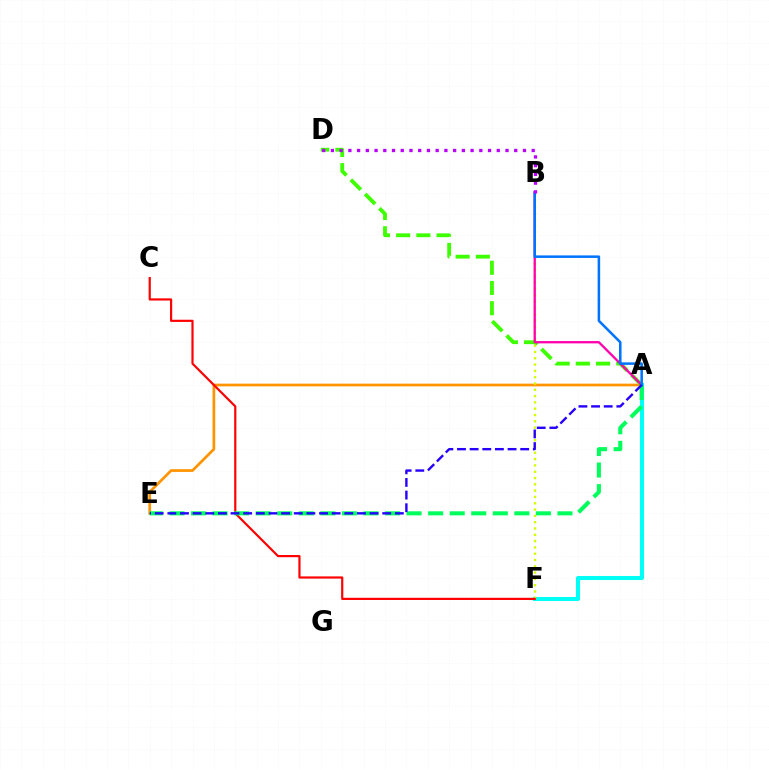{('A', 'F'): [{'color': '#00fff6', 'line_style': 'solid', 'thickness': 2.92}], ('A', 'E'): [{'color': '#ff9400', 'line_style': 'solid', 'thickness': 1.96}, {'color': '#00ff5c', 'line_style': 'dashed', 'thickness': 2.93}, {'color': '#2500ff', 'line_style': 'dashed', 'thickness': 1.72}], ('A', 'D'): [{'color': '#3dff00', 'line_style': 'dashed', 'thickness': 2.75}], ('B', 'F'): [{'color': '#d1ff00', 'line_style': 'dotted', 'thickness': 1.71}], ('C', 'F'): [{'color': '#ff0000', 'line_style': 'solid', 'thickness': 1.57}], ('A', 'B'): [{'color': '#ff00ac', 'line_style': 'solid', 'thickness': 1.66}, {'color': '#0074ff', 'line_style': 'solid', 'thickness': 1.83}], ('B', 'D'): [{'color': '#b900ff', 'line_style': 'dotted', 'thickness': 2.37}]}